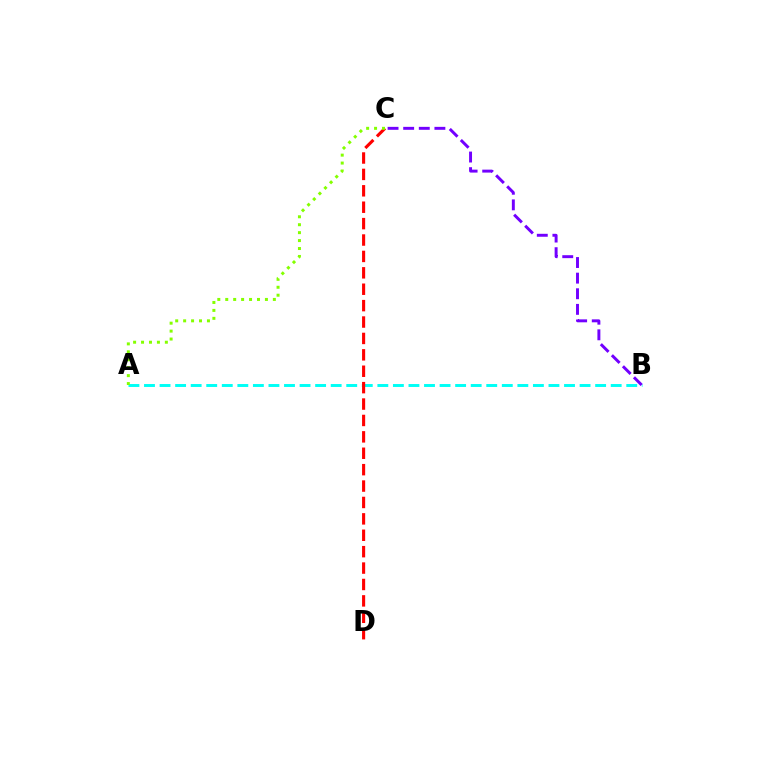{('A', 'B'): [{'color': '#00fff6', 'line_style': 'dashed', 'thickness': 2.11}], ('C', 'D'): [{'color': '#ff0000', 'line_style': 'dashed', 'thickness': 2.23}], ('B', 'C'): [{'color': '#7200ff', 'line_style': 'dashed', 'thickness': 2.12}], ('A', 'C'): [{'color': '#84ff00', 'line_style': 'dotted', 'thickness': 2.16}]}